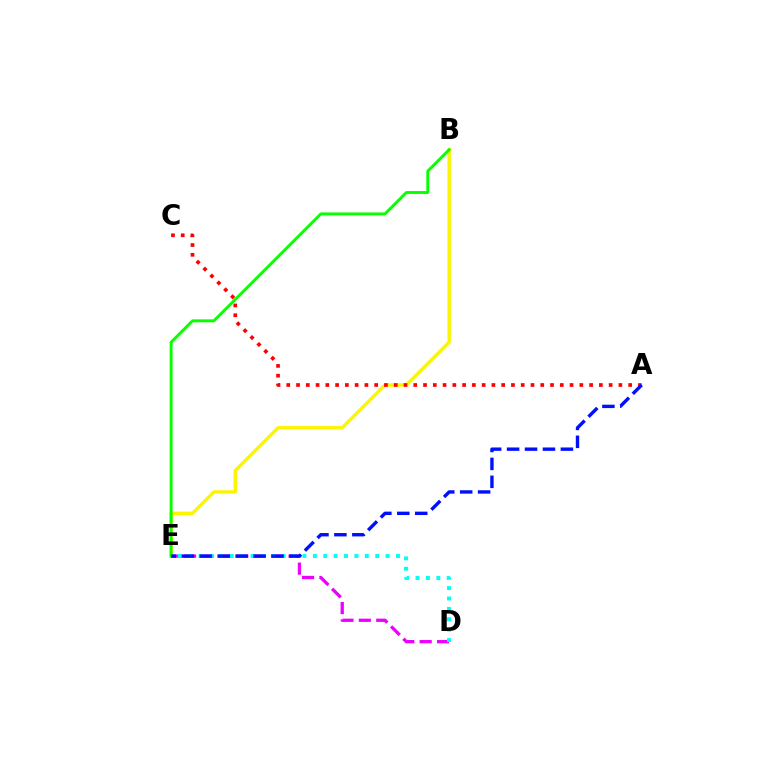{('D', 'E'): [{'color': '#ee00ff', 'line_style': 'dashed', 'thickness': 2.37}, {'color': '#00fff6', 'line_style': 'dotted', 'thickness': 2.82}], ('B', 'E'): [{'color': '#fcf500', 'line_style': 'solid', 'thickness': 2.46}, {'color': '#08ff00', 'line_style': 'solid', 'thickness': 2.1}], ('A', 'C'): [{'color': '#ff0000', 'line_style': 'dotted', 'thickness': 2.65}], ('A', 'E'): [{'color': '#0010ff', 'line_style': 'dashed', 'thickness': 2.44}]}